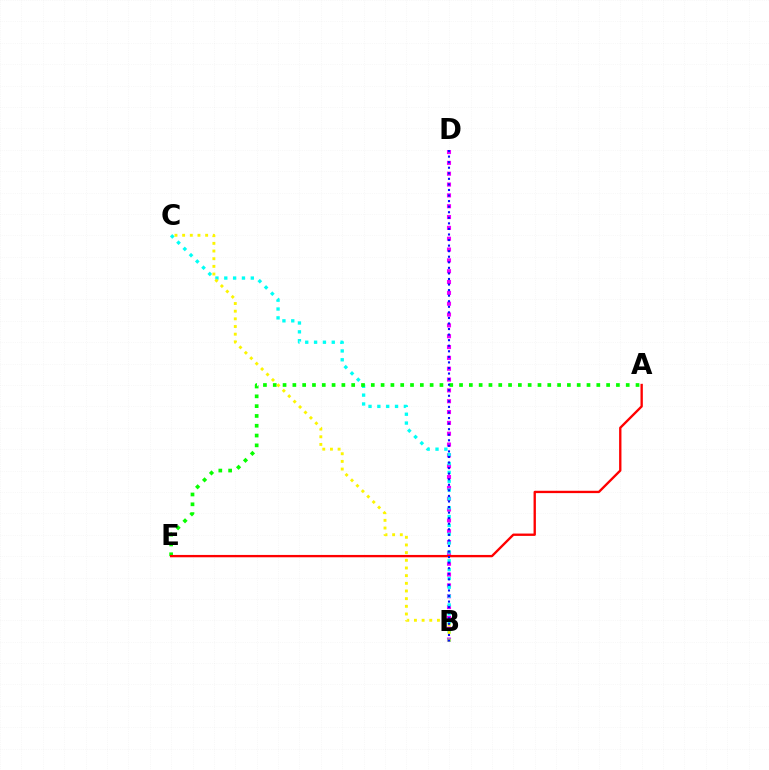{('B', 'D'): [{'color': '#ee00ff', 'line_style': 'dotted', 'thickness': 2.94}, {'color': '#0010ff', 'line_style': 'dotted', 'thickness': 1.51}], ('B', 'C'): [{'color': '#00fff6', 'line_style': 'dotted', 'thickness': 2.4}, {'color': '#fcf500', 'line_style': 'dotted', 'thickness': 2.08}], ('A', 'E'): [{'color': '#08ff00', 'line_style': 'dotted', 'thickness': 2.66}, {'color': '#ff0000', 'line_style': 'solid', 'thickness': 1.69}]}